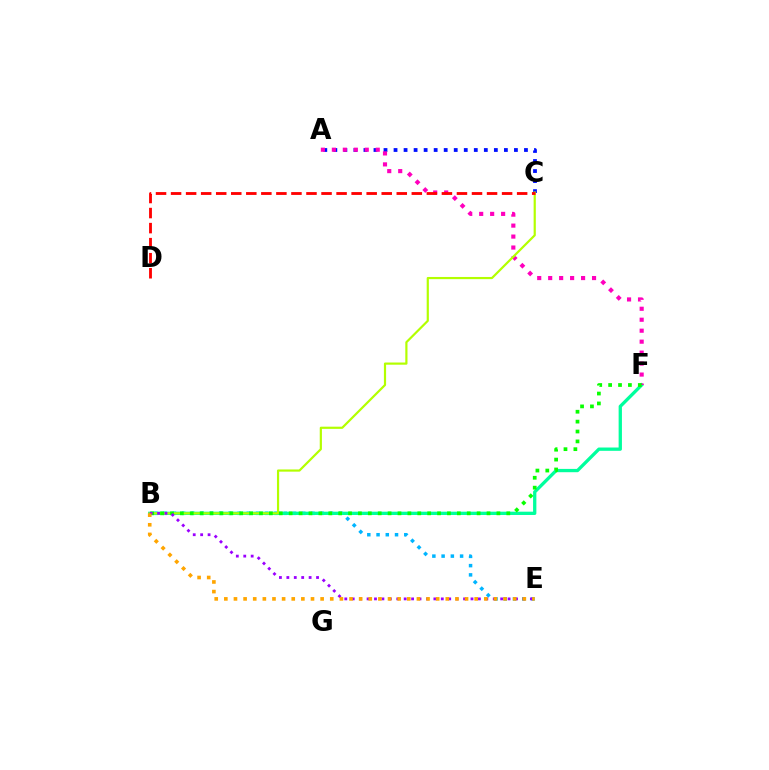{('B', 'E'): [{'color': '#00b5ff', 'line_style': 'dotted', 'thickness': 2.51}, {'color': '#9b00ff', 'line_style': 'dotted', 'thickness': 2.02}, {'color': '#ffa500', 'line_style': 'dotted', 'thickness': 2.62}], ('A', 'C'): [{'color': '#0010ff', 'line_style': 'dotted', 'thickness': 2.73}], ('B', 'F'): [{'color': '#00ff9d', 'line_style': 'solid', 'thickness': 2.38}, {'color': '#08ff00', 'line_style': 'dotted', 'thickness': 2.69}], ('A', 'F'): [{'color': '#ff00bd', 'line_style': 'dotted', 'thickness': 2.98}], ('B', 'C'): [{'color': '#b3ff00', 'line_style': 'solid', 'thickness': 1.58}], ('C', 'D'): [{'color': '#ff0000', 'line_style': 'dashed', 'thickness': 2.04}]}